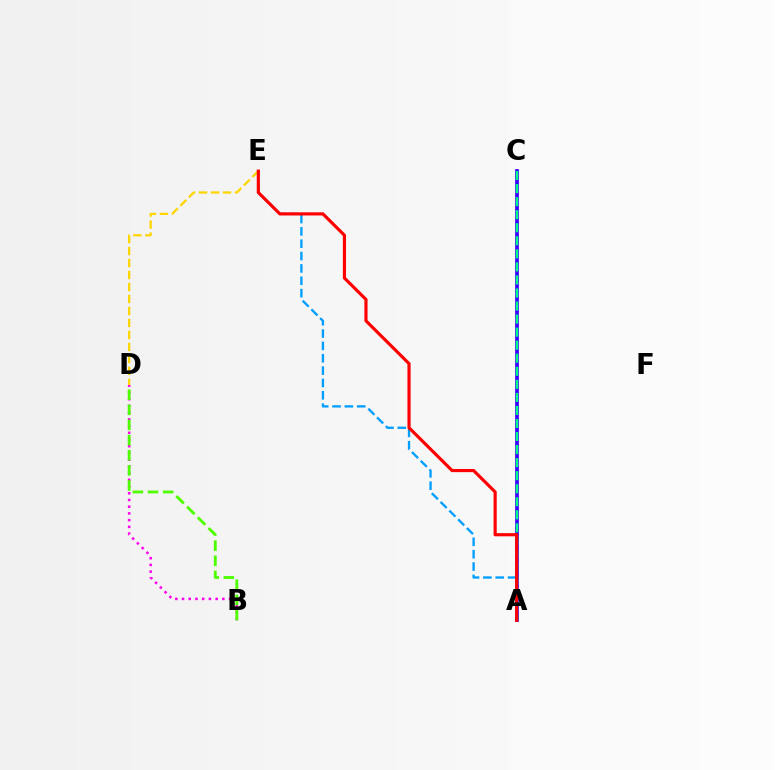{('B', 'D'): [{'color': '#ff00ed', 'line_style': 'dotted', 'thickness': 1.83}, {'color': '#4fff00', 'line_style': 'dashed', 'thickness': 2.06}], ('A', 'C'): [{'color': '#3700ff', 'line_style': 'solid', 'thickness': 2.67}, {'color': '#00ff86', 'line_style': 'dashed', 'thickness': 1.77}], ('A', 'E'): [{'color': '#009eff', 'line_style': 'dashed', 'thickness': 1.68}, {'color': '#ff0000', 'line_style': 'solid', 'thickness': 2.27}], ('D', 'E'): [{'color': '#ffd500', 'line_style': 'dashed', 'thickness': 1.63}]}